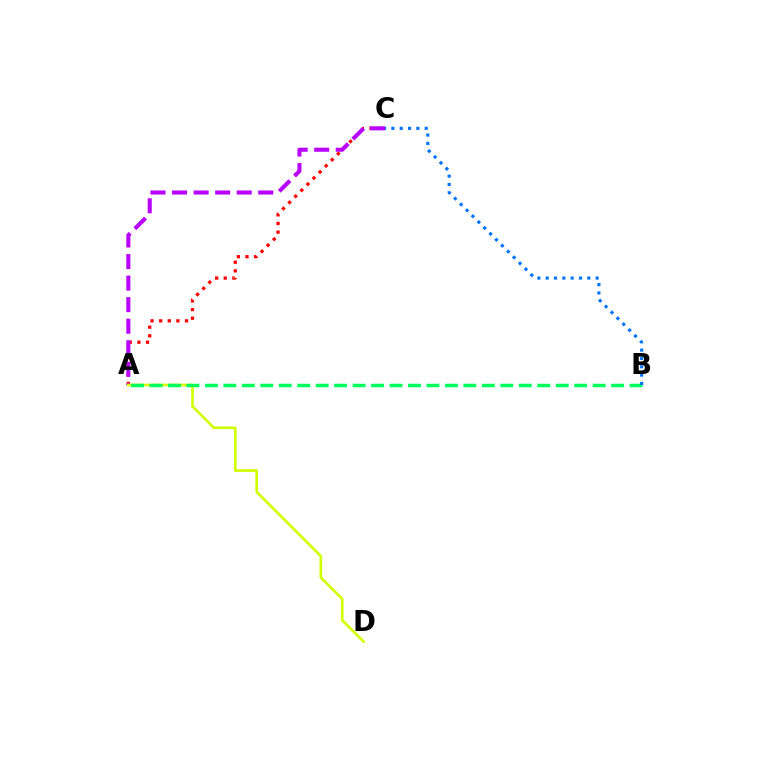{('A', 'C'): [{'color': '#ff0000', 'line_style': 'dotted', 'thickness': 2.34}, {'color': '#b900ff', 'line_style': 'dashed', 'thickness': 2.93}], ('A', 'D'): [{'color': '#d1ff00', 'line_style': 'solid', 'thickness': 1.9}], ('A', 'B'): [{'color': '#00ff5c', 'line_style': 'dashed', 'thickness': 2.51}], ('B', 'C'): [{'color': '#0074ff', 'line_style': 'dotted', 'thickness': 2.26}]}